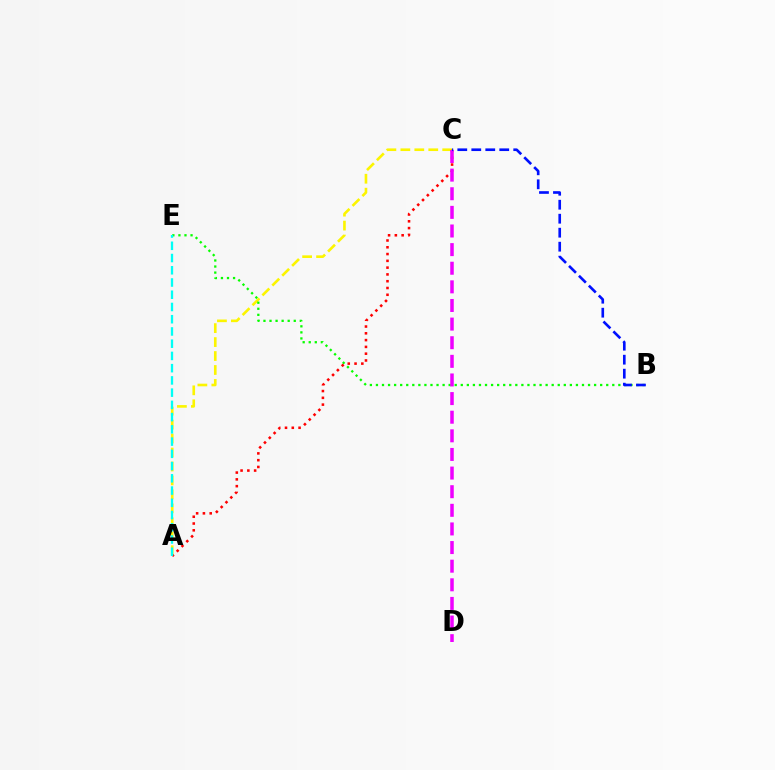{('A', 'C'): [{'color': '#fcf500', 'line_style': 'dashed', 'thickness': 1.9}, {'color': '#ff0000', 'line_style': 'dotted', 'thickness': 1.84}], ('B', 'E'): [{'color': '#08ff00', 'line_style': 'dotted', 'thickness': 1.65}], ('C', 'D'): [{'color': '#ee00ff', 'line_style': 'dashed', 'thickness': 2.53}], ('A', 'E'): [{'color': '#00fff6', 'line_style': 'dashed', 'thickness': 1.66}], ('B', 'C'): [{'color': '#0010ff', 'line_style': 'dashed', 'thickness': 1.9}]}